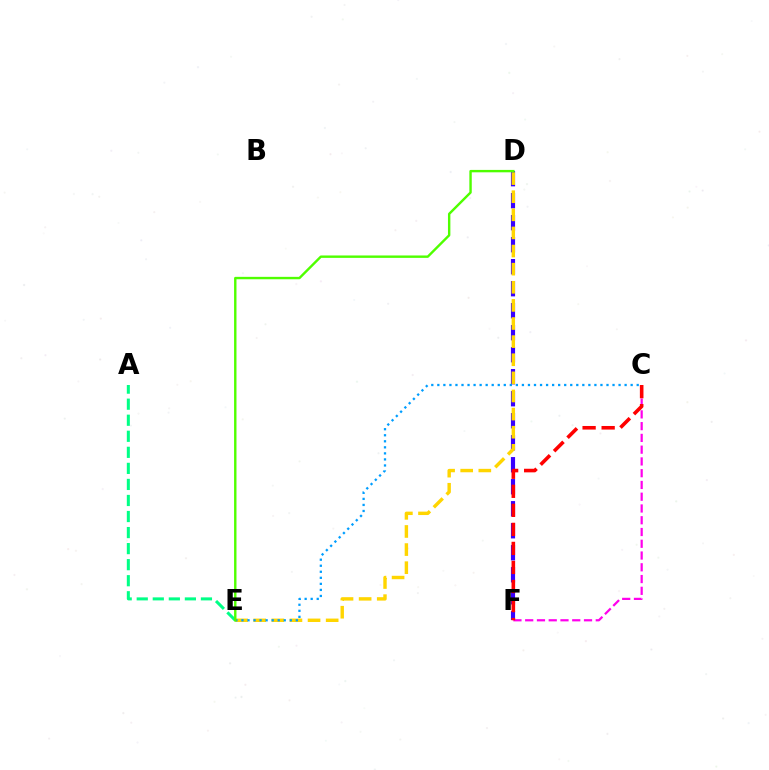{('D', 'F'): [{'color': '#3700ff', 'line_style': 'dashed', 'thickness': 2.99}], ('C', 'F'): [{'color': '#ff00ed', 'line_style': 'dashed', 'thickness': 1.6}, {'color': '#ff0000', 'line_style': 'dashed', 'thickness': 2.59}], ('D', 'E'): [{'color': '#ffd500', 'line_style': 'dashed', 'thickness': 2.46}, {'color': '#4fff00', 'line_style': 'solid', 'thickness': 1.73}], ('C', 'E'): [{'color': '#009eff', 'line_style': 'dotted', 'thickness': 1.64}], ('A', 'E'): [{'color': '#00ff86', 'line_style': 'dashed', 'thickness': 2.18}]}